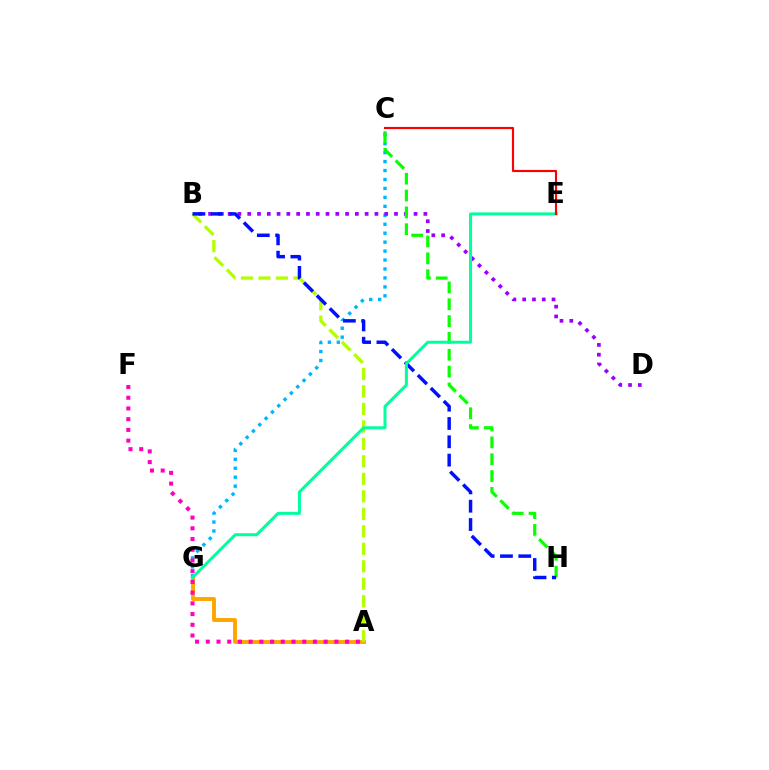{('C', 'G'): [{'color': '#00b5ff', 'line_style': 'dotted', 'thickness': 2.43}], ('A', 'G'): [{'color': '#ffa500', 'line_style': 'solid', 'thickness': 2.81}], ('B', 'D'): [{'color': '#9b00ff', 'line_style': 'dotted', 'thickness': 2.66}], ('C', 'H'): [{'color': '#08ff00', 'line_style': 'dashed', 'thickness': 2.29}], ('A', 'B'): [{'color': '#b3ff00', 'line_style': 'dashed', 'thickness': 2.38}], ('A', 'F'): [{'color': '#ff00bd', 'line_style': 'dotted', 'thickness': 2.91}], ('B', 'H'): [{'color': '#0010ff', 'line_style': 'dashed', 'thickness': 2.49}], ('E', 'G'): [{'color': '#00ff9d', 'line_style': 'solid', 'thickness': 2.16}], ('C', 'E'): [{'color': '#ff0000', 'line_style': 'solid', 'thickness': 1.55}]}